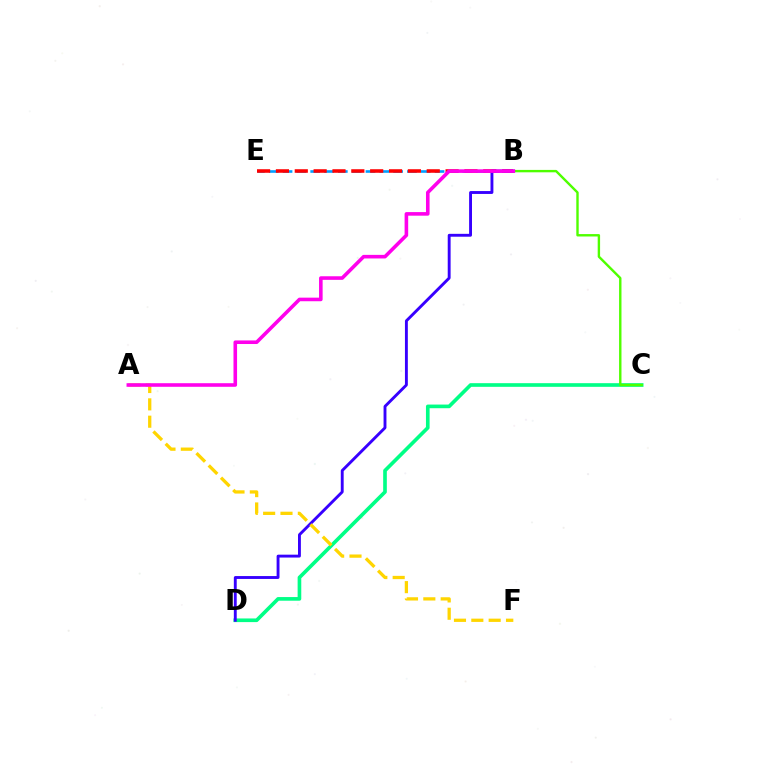{('C', 'D'): [{'color': '#00ff86', 'line_style': 'solid', 'thickness': 2.63}], ('B', 'E'): [{'color': '#009eff', 'line_style': 'dashed', 'thickness': 1.88}, {'color': '#ff0000', 'line_style': 'dashed', 'thickness': 2.56}], ('B', 'C'): [{'color': '#4fff00', 'line_style': 'solid', 'thickness': 1.73}], ('B', 'D'): [{'color': '#3700ff', 'line_style': 'solid', 'thickness': 2.08}], ('A', 'F'): [{'color': '#ffd500', 'line_style': 'dashed', 'thickness': 2.36}], ('A', 'B'): [{'color': '#ff00ed', 'line_style': 'solid', 'thickness': 2.58}]}